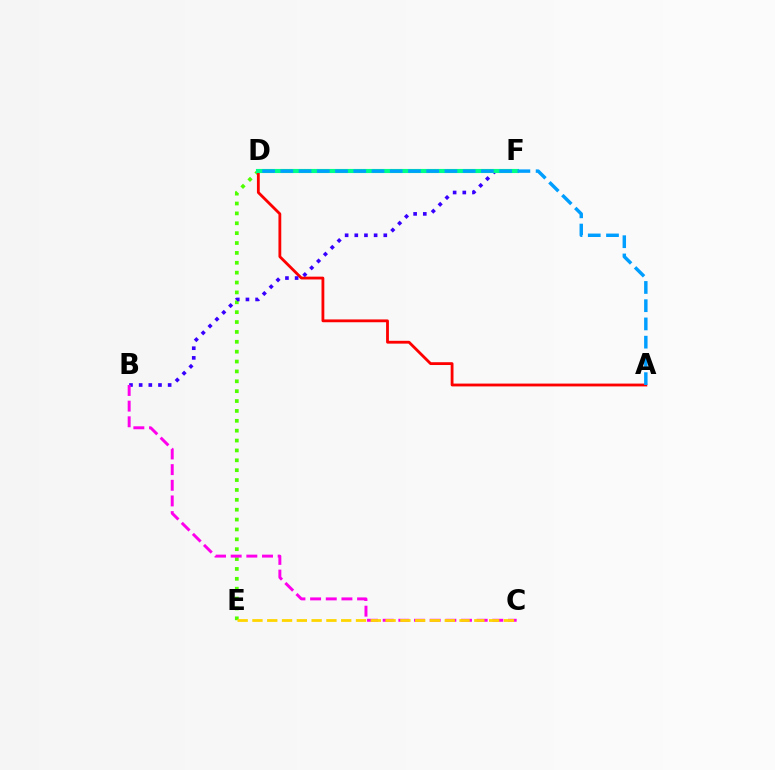{('D', 'E'): [{'color': '#4fff00', 'line_style': 'dotted', 'thickness': 2.68}], ('A', 'D'): [{'color': '#ff0000', 'line_style': 'solid', 'thickness': 2.03}, {'color': '#009eff', 'line_style': 'dashed', 'thickness': 2.48}], ('B', 'F'): [{'color': '#3700ff', 'line_style': 'dotted', 'thickness': 2.63}], ('B', 'C'): [{'color': '#ff00ed', 'line_style': 'dashed', 'thickness': 2.13}], ('D', 'F'): [{'color': '#00ff86', 'line_style': 'solid', 'thickness': 2.96}], ('C', 'E'): [{'color': '#ffd500', 'line_style': 'dashed', 'thickness': 2.01}]}